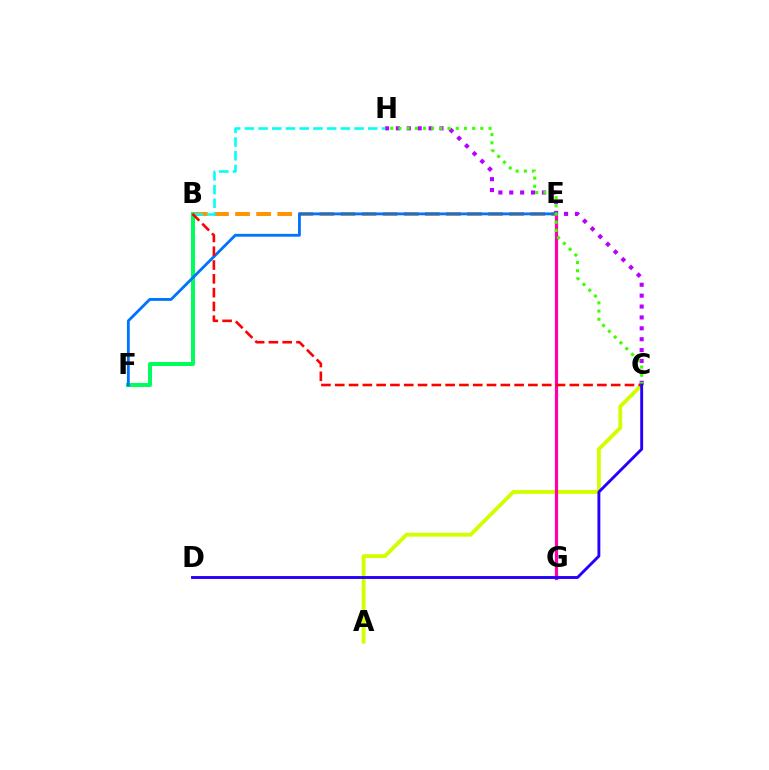{('B', 'E'): [{'color': '#ff9400', 'line_style': 'dashed', 'thickness': 2.86}], ('A', 'C'): [{'color': '#d1ff00', 'line_style': 'solid', 'thickness': 2.77}], ('C', 'H'): [{'color': '#b900ff', 'line_style': 'dotted', 'thickness': 2.96}, {'color': '#3dff00', 'line_style': 'dotted', 'thickness': 2.23}], ('B', 'F'): [{'color': '#00ff5c', 'line_style': 'solid', 'thickness': 2.9}], ('E', 'G'): [{'color': '#ff00ac', 'line_style': 'solid', 'thickness': 2.3}], ('B', 'H'): [{'color': '#00fff6', 'line_style': 'dashed', 'thickness': 1.86}], ('E', 'F'): [{'color': '#0074ff', 'line_style': 'solid', 'thickness': 2.04}], ('B', 'C'): [{'color': '#ff0000', 'line_style': 'dashed', 'thickness': 1.87}], ('C', 'D'): [{'color': '#2500ff', 'line_style': 'solid', 'thickness': 2.08}]}